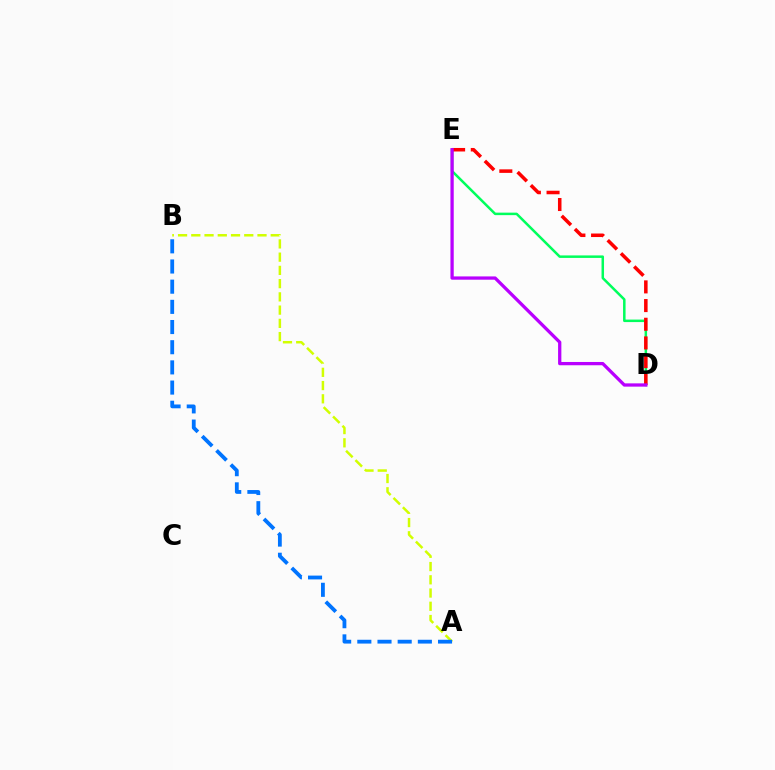{('A', 'B'): [{'color': '#d1ff00', 'line_style': 'dashed', 'thickness': 1.8}, {'color': '#0074ff', 'line_style': 'dashed', 'thickness': 2.74}], ('D', 'E'): [{'color': '#00ff5c', 'line_style': 'solid', 'thickness': 1.8}, {'color': '#ff0000', 'line_style': 'dashed', 'thickness': 2.54}, {'color': '#b900ff', 'line_style': 'solid', 'thickness': 2.36}]}